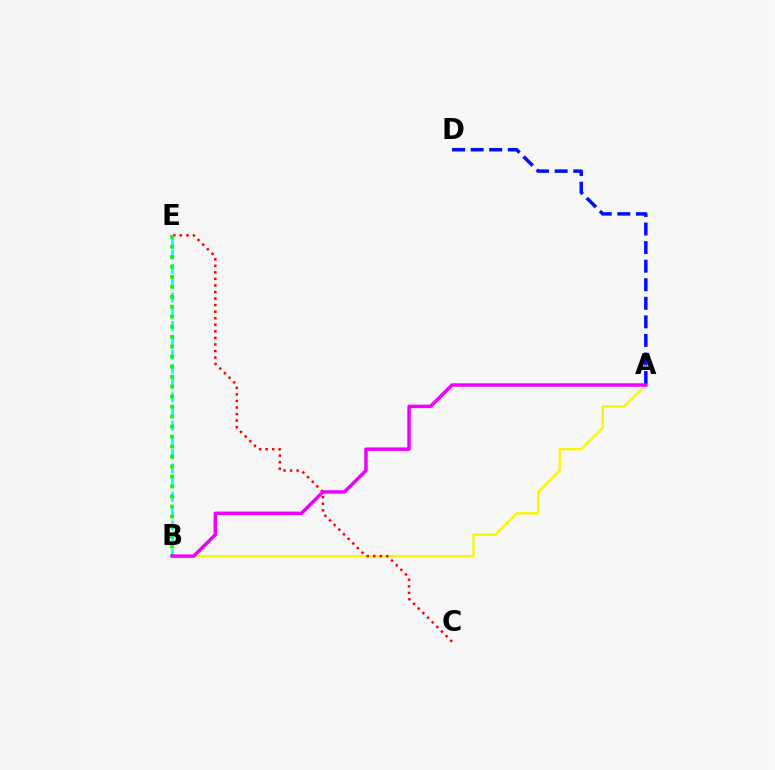{('B', 'E'): [{'color': '#00fff6', 'line_style': 'dashed', 'thickness': 1.94}, {'color': '#08ff00', 'line_style': 'dotted', 'thickness': 2.71}], ('A', 'B'): [{'color': '#fcf500', 'line_style': 'solid', 'thickness': 1.69}, {'color': '#ee00ff', 'line_style': 'solid', 'thickness': 2.49}], ('C', 'E'): [{'color': '#ff0000', 'line_style': 'dotted', 'thickness': 1.78}], ('A', 'D'): [{'color': '#0010ff', 'line_style': 'dashed', 'thickness': 2.52}]}